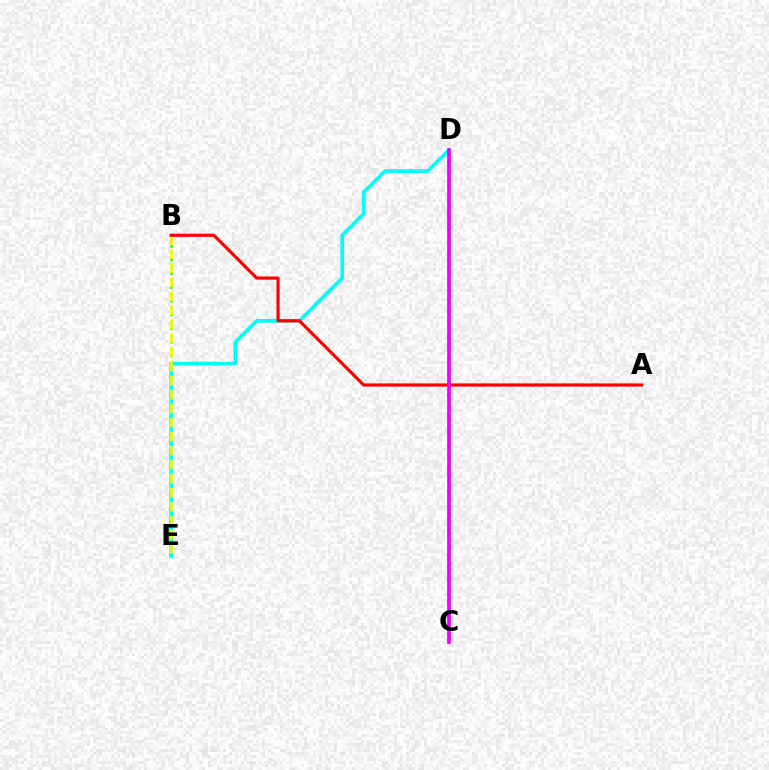{('B', 'E'): [{'color': '#08ff00', 'line_style': 'dotted', 'thickness': 1.86}, {'color': '#fcf500', 'line_style': 'dashed', 'thickness': 1.9}], ('C', 'D'): [{'color': '#0010ff', 'line_style': 'solid', 'thickness': 1.63}, {'color': '#ee00ff', 'line_style': 'solid', 'thickness': 2.65}], ('D', 'E'): [{'color': '#00fff6', 'line_style': 'solid', 'thickness': 2.61}], ('A', 'B'): [{'color': '#ff0000', 'line_style': 'solid', 'thickness': 2.28}]}